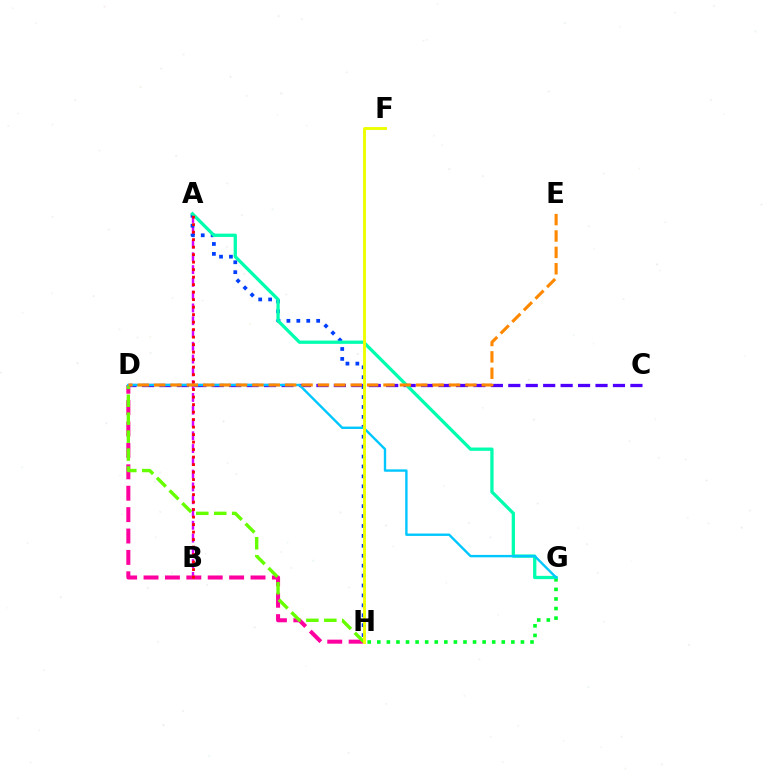{('C', 'D'): [{'color': '#4f00ff', 'line_style': 'dashed', 'thickness': 2.37}], ('A', 'B'): [{'color': '#d600ff', 'line_style': 'dashed', 'thickness': 1.74}, {'color': '#ff0000', 'line_style': 'dotted', 'thickness': 2.04}], ('G', 'H'): [{'color': '#00ff27', 'line_style': 'dotted', 'thickness': 2.6}], ('A', 'H'): [{'color': '#003fff', 'line_style': 'dotted', 'thickness': 2.69}], ('A', 'G'): [{'color': '#00ffaf', 'line_style': 'solid', 'thickness': 2.36}], ('D', 'H'): [{'color': '#ff00a0', 'line_style': 'dashed', 'thickness': 2.91}, {'color': '#66ff00', 'line_style': 'dashed', 'thickness': 2.44}], ('D', 'G'): [{'color': '#00c7ff', 'line_style': 'solid', 'thickness': 1.72}], ('F', 'H'): [{'color': '#eeff00', 'line_style': 'solid', 'thickness': 2.08}], ('D', 'E'): [{'color': '#ff8800', 'line_style': 'dashed', 'thickness': 2.23}]}